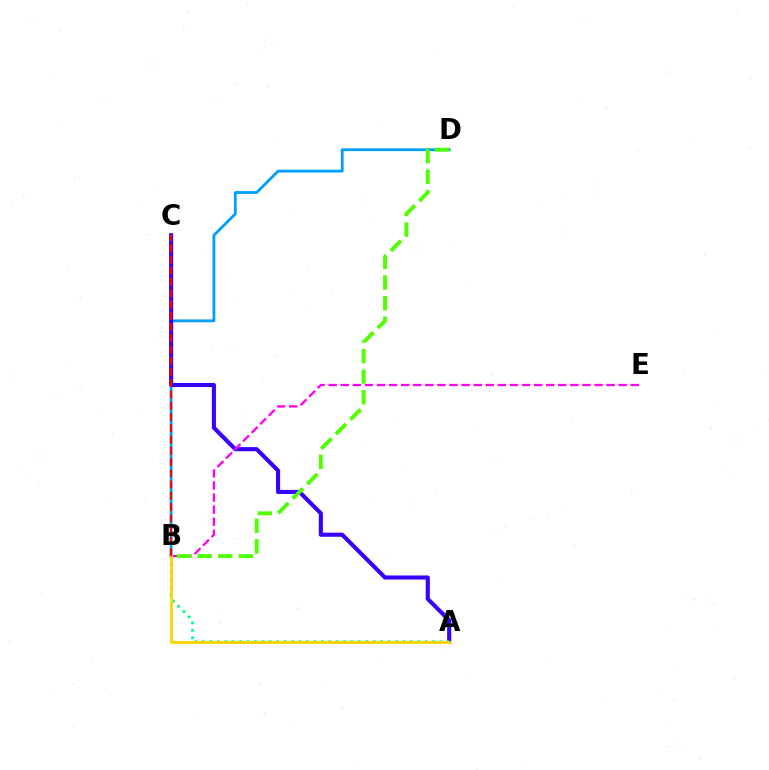{('B', 'D'): [{'color': '#009eff', 'line_style': 'solid', 'thickness': 2.03}, {'color': '#4fff00', 'line_style': 'dashed', 'thickness': 2.8}], ('A', 'C'): [{'color': '#3700ff', 'line_style': 'solid', 'thickness': 2.95}], ('B', 'E'): [{'color': '#ff00ed', 'line_style': 'dashed', 'thickness': 1.64}], ('A', 'B'): [{'color': '#00ff86', 'line_style': 'dotted', 'thickness': 2.02}, {'color': '#ffd500', 'line_style': 'solid', 'thickness': 2.05}], ('B', 'C'): [{'color': '#ff0000', 'line_style': 'dashed', 'thickness': 1.53}]}